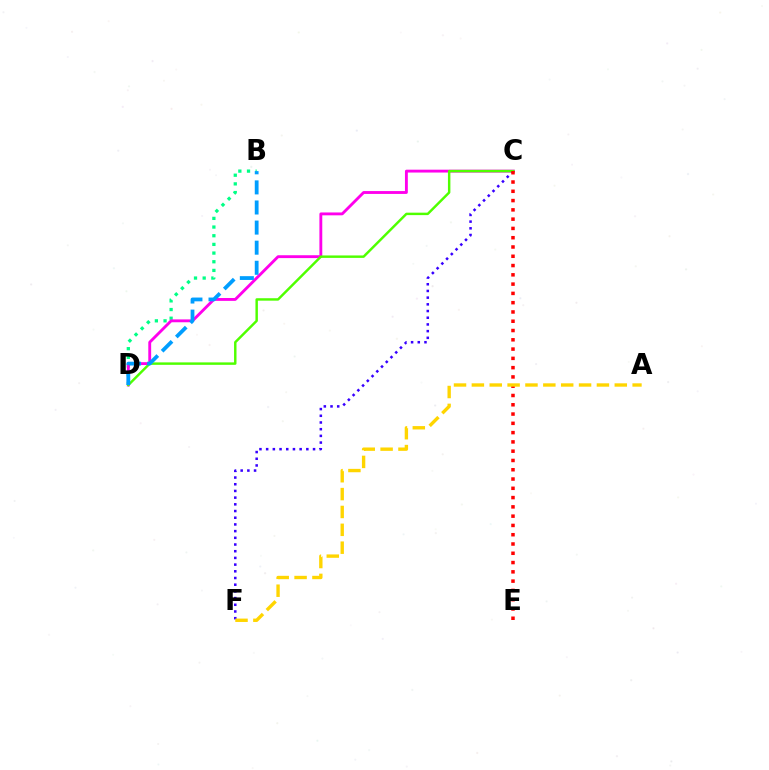{('B', 'D'): [{'color': '#00ff86', 'line_style': 'dotted', 'thickness': 2.36}, {'color': '#009eff', 'line_style': 'dashed', 'thickness': 2.73}], ('C', 'D'): [{'color': '#ff00ed', 'line_style': 'solid', 'thickness': 2.06}, {'color': '#4fff00', 'line_style': 'solid', 'thickness': 1.76}], ('C', 'F'): [{'color': '#3700ff', 'line_style': 'dotted', 'thickness': 1.82}], ('C', 'E'): [{'color': '#ff0000', 'line_style': 'dotted', 'thickness': 2.52}], ('A', 'F'): [{'color': '#ffd500', 'line_style': 'dashed', 'thickness': 2.43}]}